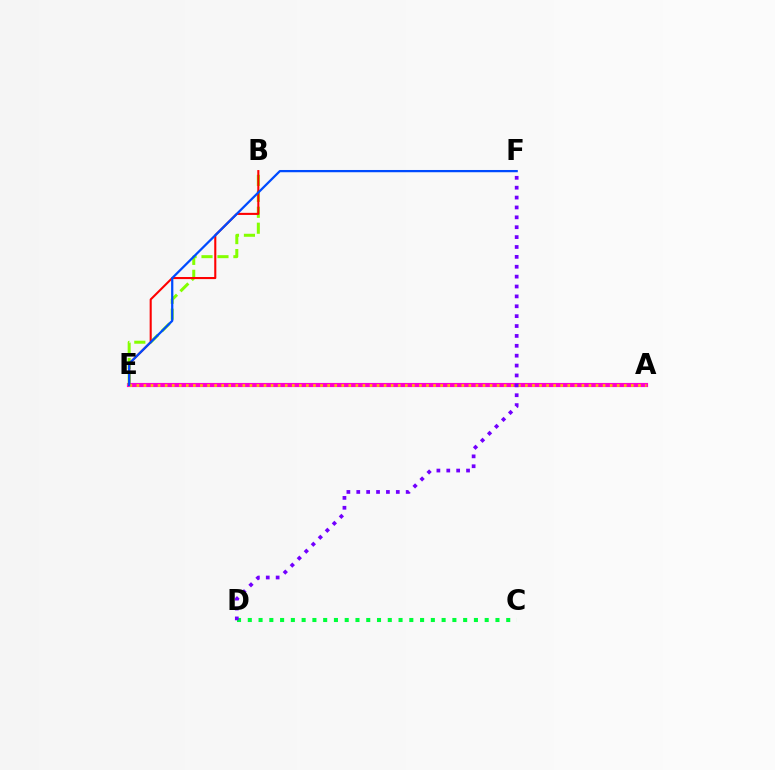{('A', 'E'): [{'color': '#00fff6', 'line_style': 'solid', 'thickness': 2.6}, {'color': '#ff00cf', 'line_style': 'solid', 'thickness': 2.98}, {'color': '#ffbd00', 'line_style': 'dotted', 'thickness': 1.92}], ('B', 'E'): [{'color': '#84ff00', 'line_style': 'dashed', 'thickness': 2.17}, {'color': '#ff0000', 'line_style': 'solid', 'thickness': 1.5}], ('E', 'F'): [{'color': '#004bff', 'line_style': 'solid', 'thickness': 1.62}], ('C', 'D'): [{'color': '#00ff39', 'line_style': 'dotted', 'thickness': 2.93}], ('D', 'F'): [{'color': '#7200ff', 'line_style': 'dotted', 'thickness': 2.69}]}